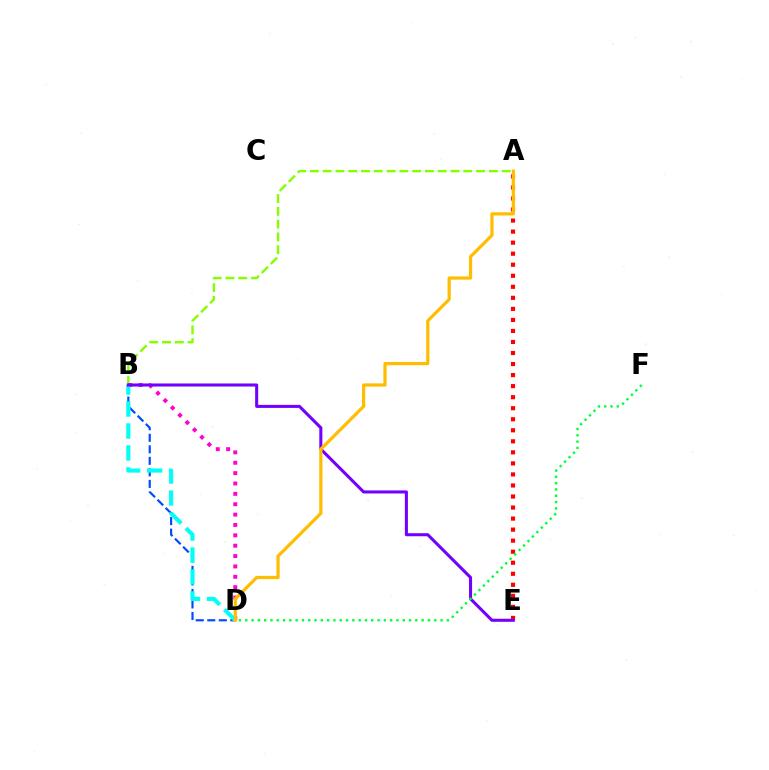{('B', 'D'): [{'color': '#004bff', 'line_style': 'dashed', 'thickness': 1.57}, {'color': '#ff00cf', 'line_style': 'dotted', 'thickness': 2.82}, {'color': '#00fff6', 'line_style': 'dashed', 'thickness': 2.98}], ('A', 'B'): [{'color': '#84ff00', 'line_style': 'dashed', 'thickness': 1.74}], ('A', 'E'): [{'color': '#ff0000', 'line_style': 'dotted', 'thickness': 3.0}], ('B', 'E'): [{'color': '#7200ff', 'line_style': 'solid', 'thickness': 2.2}], ('A', 'D'): [{'color': '#ffbd00', 'line_style': 'solid', 'thickness': 2.32}], ('D', 'F'): [{'color': '#00ff39', 'line_style': 'dotted', 'thickness': 1.71}]}